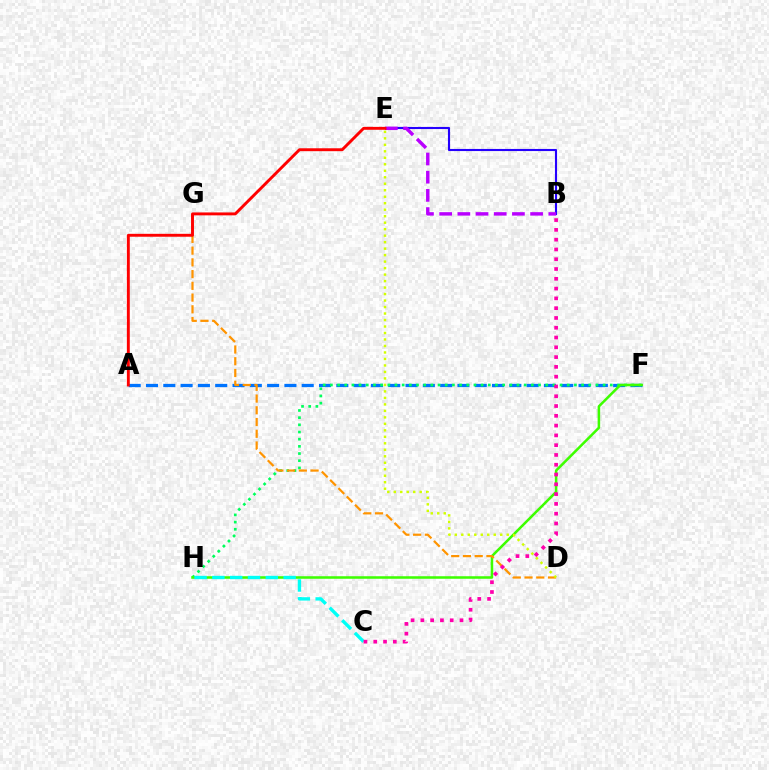{('A', 'F'): [{'color': '#0074ff', 'line_style': 'dashed', 'thickness': 2.35}], ('F', 'H'): [{'color': '#00ff5c', 'line_style': 'dotted', 'thickness': 1.95}, {'color': '#3dff00', 'line_style': 'solid', 'thickness': 1.83}], ('B', 'E'): [{'color': '#2500ff', 'line_style': 'solid', 'thickness': 1.52}, {'color': '#b900ff', 'line_style': 'dashed', 'thickness': 2.47}], ('D', 'G'): [{'color': '#ff9400', 'line_style': 'dashed', 'thickness': 1.59}], ('C', 'H'): [{'color': '#00fff6', 'line_style': 'dashed', 'thickness': 2.42}], ('D', 'E'): [{'color': '#d1ff00', 'line_style': 'dotted', 'thickness': 1.76}], ('A', 'E'): [{'color': '#ff0000', 'line_style': 'solid', 'thickness': 2.09}], ('B', 'C'): [{'color': '#ff00ac', 'line_style': 'dotted', 'thickness': 2.66}]}